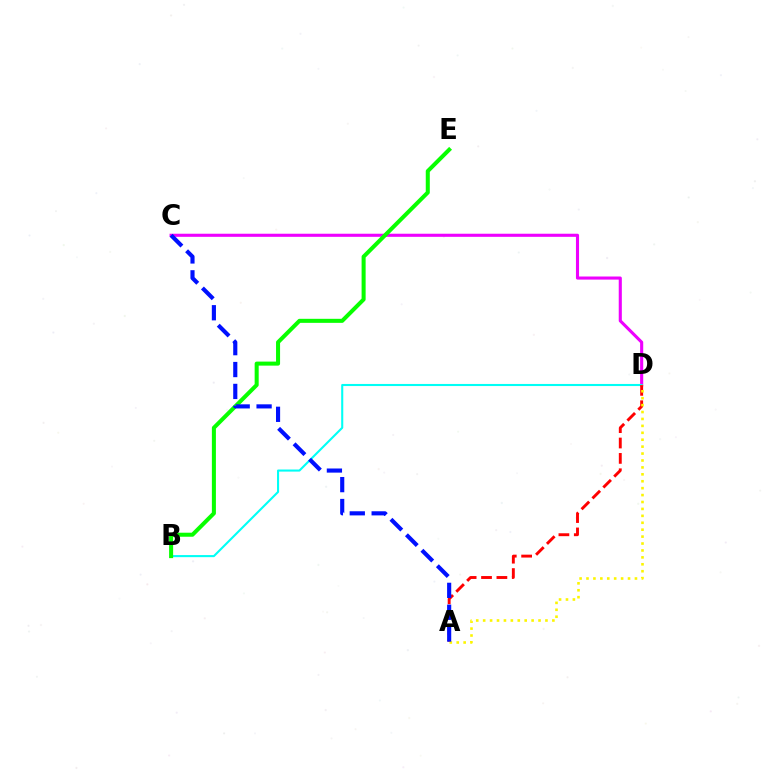{('C', 'D'): [{'color': '#ee00ff', 'line_style': 'solid', 'thickness': 2.23}], ('B', 'D'): [{'color': '#00fff6', 'line_style': 'solid', 'thickness': 1.51}], ('B', 'E'): [{'color': '#08ff00', 'line_style': 'solid', 'thickness': 2.9}], ('A', 'D'): [{'color': '#ff0000', 'line_style': 'dashed', 'thickness': 2.09}, {'color': '#fcf500', 'line_style': 'dotted', 'thickness': 1.88}], ('A', 'C'): [{'color': '#0010ff', 'line_style': 'dashed', 'thickness': 2.97}]}